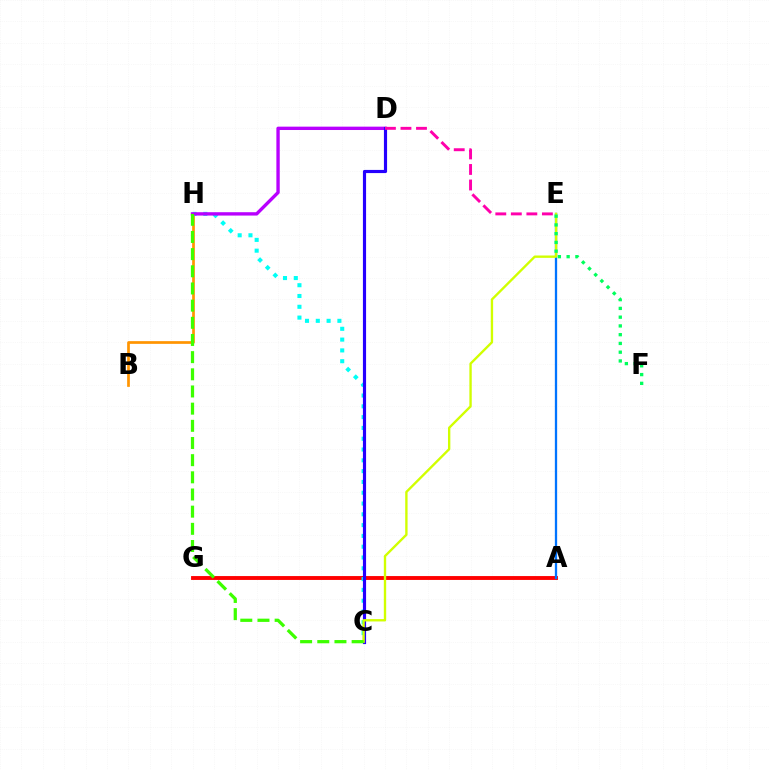{('A', 'G'): [{'color': '#ff0000', 'line_style': 'solid', 'thickness': 2.79}], ('B', 'H'): [{'color': '#ff9400', 'line_style': 'solid', 'thickness': 1.94}], ('C', 'H'): [{'color': '#00fff6', 'line_style': 'dotted', 'thickness': 2.93}, {'color': '#3dff00', 'line_style': 'dashed', 'thickness': 2.33}], ('A', 'E'): [{'color': '#0074ff', 'line_style': 'solid', 'thickness': 1.65}], ('D', 'H'): [{'color': '#b900ff', 'line_style': 'solid', 'thickness': 2.42}], ('C', 'D'): [{'color': '#2500ff', 'line_style': 'solid', 'thickness': 2.27}], ('C', 'E'): [{'color': '#d1ff00', 'line_style': 'solid', 'thickness': 1.7}], ('E', 'F'): [{'color': '#00ff5c', 'line_style': 'dotted', 'thickness': 2.38}], ('D', 'E'): [{'color': '#ff00ac', 'line_style': 'dashed', 'thickness': 2.11}]}